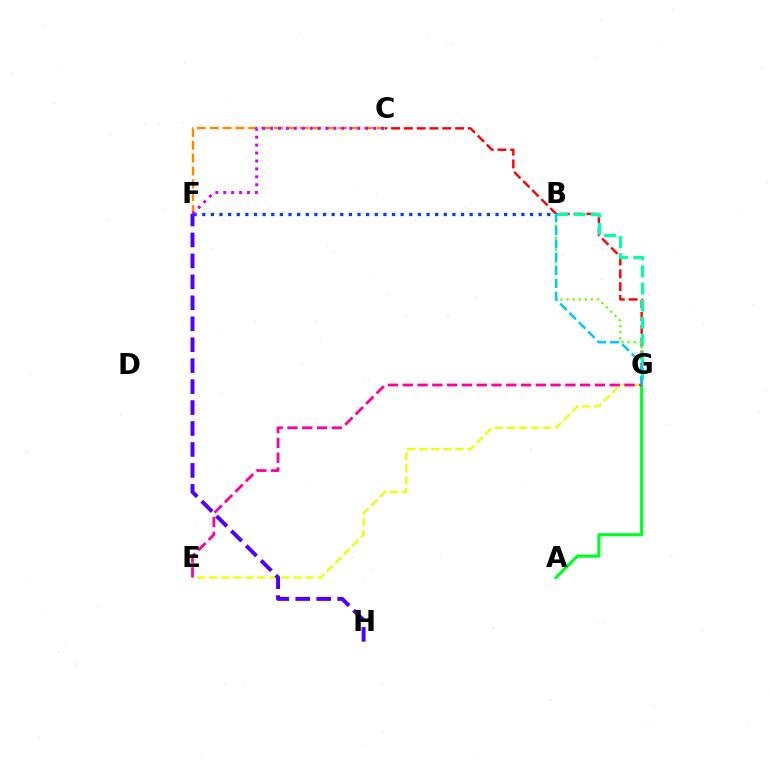{('E', 'G'): [{'color': '#eeff00', 'line_style': 'dashed', 'thickness': 1.63}, {'color': '#ff00a0', 'line_style': 'dashed', 'thickness': 2.01}], ('A', 'G'): [{'color': '#00ff27', 'line_style': 'solid', 'thickness': 2.26}], ('C', 'G'): [{'color': '#ff0000', 'line_style': 'dashed', 'thickness': 1.74}], ('B', 'G'): [{'color': '#66ff00', 'line_style': 'dotted', 'thickness': 1.65}, {'color': '#00ffaf', 'line_style': 'dashed', 'thickness': 2.32}, {'color': '#00c7ff', 'line_style': 'dashed', 'thickness': 1.79}], ('C', 'F'): [{'color': '#ff8800', 'line_style': 'dashed', 'thickness': 1.74}, {'color': '#d600ff', 'line_style': 'dotted', 'thickness': 2.15}], ('F', 'H'): [{'color': '#4f00ff', 'line_style': 'dashed', 'thickness': 2.85}], ('B', 'F'): [{'color': '#003fff', 'line_style': 'dotted', 'thickness': 2.34}]}